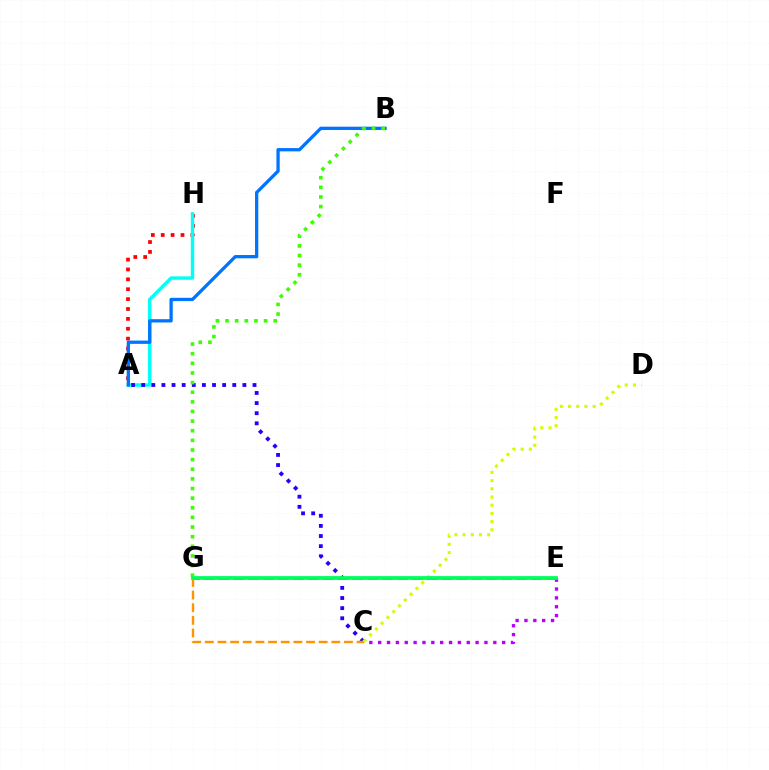{('A', 'H'): [{'color': '#ff0000', 'line_style': 'dotted', 'thickness': 2.69}, {'color': '#00fff6', 'line_style': 'solid', 'thickness': 2.45}], ('A', 'C'): [{'color': '#2500ff', 'line_style': 'dotted', 'thickness': 2.75}], ('C', 'G'): [{'color': '#ff9400', 'line_style': 'dashed', 'thickness': 1.72}], ('E', 'G'): [{'color': '#ff00ac', 'line_style': 'dashed', 'thickness': 2.02}, {'color': '#00ff5c', 'line_style': 'solid', 'thickness': 2.72}], ('A', 'B'): [{'color': '#0074ff', 'line_style': 'solid', 'thickness': 2.37}], ('C', 'D'): [{'color': '#d1ff00', 'line_style': 'dotted', 'thickness': 2.23}], ('C', 'E'): [{'color': '#b900ff', 'line_style': 'dotted', 'thickness': 2.41}], ('B', 'G'): [{'color': '#3dff00', 'line_style': 'dotted', 'thickness': 2.62}]}